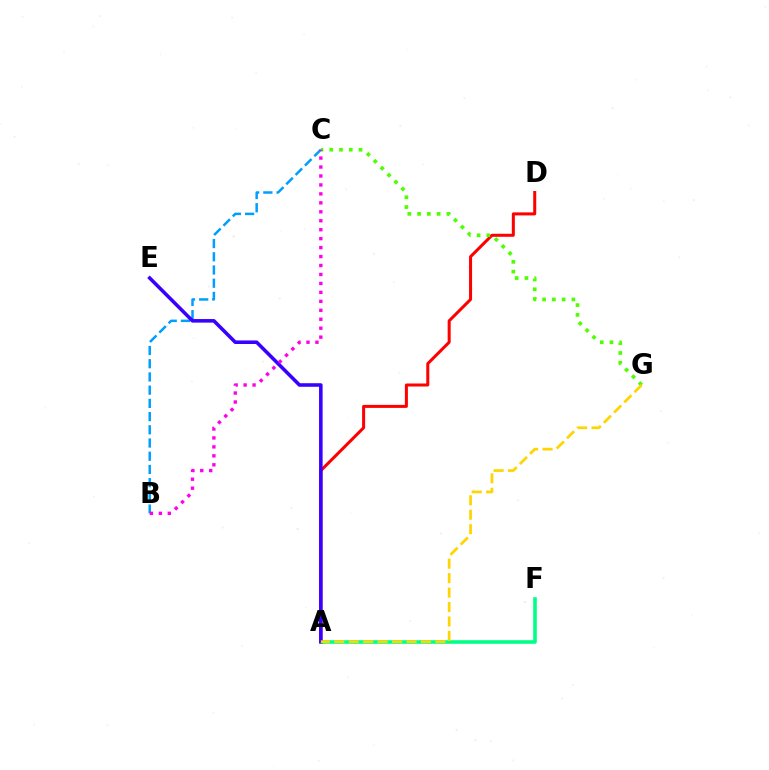{('A', 'D'): [{'color': '#ff0000', 'line_style': 'solid', 'thickness': 2.17}], ('C', 'G'): [{'color': '#4fff00', 'line_style': 'dotted', 'thickness': 2.65}], ('A', 'F'): [{'color': '#00ff86', 'line_style': 'solid', 'thickness': 2.58}], ('B', 'C'): [{'color': '#009eff', 'line_style': 'dashed', 'thickness': 1.8}, {'color': '#ff00ed', 'line_style': 'dotted', 'thickness': 2.43}], ('A', 'E'): [{'color': '#3700ff', 'line_style': 'solid', 'thickness': 2.56}], ('A', 'G'): [{'color': '#ffd500', 'line_style': 'dashed', 'thickness': 1.96}]}